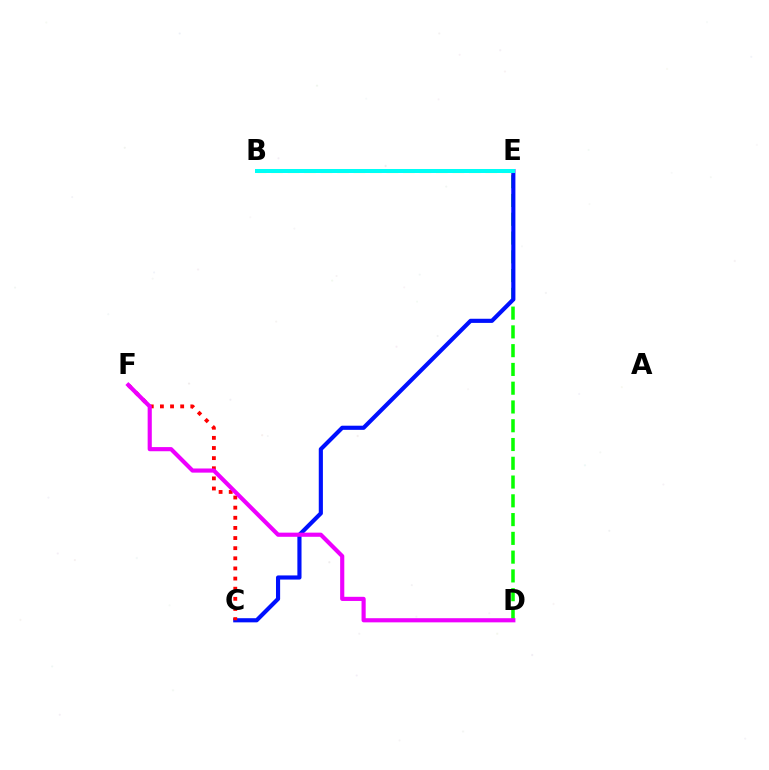{('D', 'E'): [{'color': '#08ff00', 'line_style': 'dashed', 'thickness': 2.55}], ('C', 'E'): [{'color': '#0010ff', 'line_style': 'solid', 'thickness': 2.98}], ('B', 'E'): [{'color': '#fcf500', 'line_style': 'dashed', 'thickness': 2.24}, {'color': '#00fff6', 'line_style': 'solid', 'thickness': 2.88}], ('C', 'F'): [{'color': '#ff0000', 'line_style': 'dotted', 'thickness': 2.75}], ('D', 'F'): [{'color': '#ee00ff', 'line_style': 'solid', 'thickness': 2.98}]}